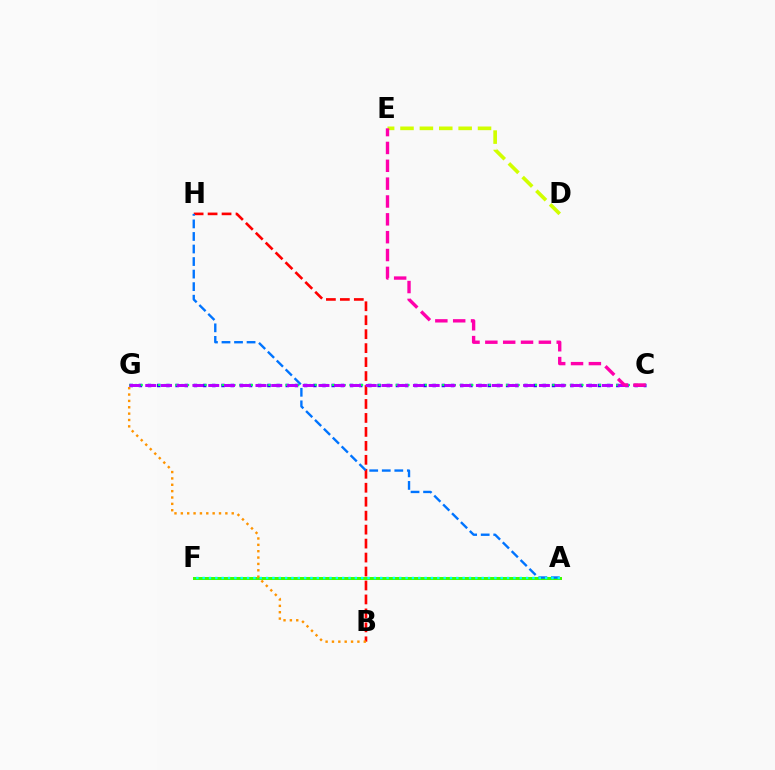{('A', 'F'): [{'color': '#3dff00', 'line_style': 'solid', 'thickness': 2.16}, {'color': '#00fff6', 'line_style': 'dotted', 'thickness': 1.72}], ('B', 'H'): [{'color': '#ff0000', 'line_style': 'dashed', 'thickness': 1.9}], ('C', 'G'): [{'color': '#2500ff', 'line_style': 'dotted', 'thickness': 2.49}, {'color': '#00ff5c', 'line_style': 'dotted', 'thickness': 1.58}, {'color': '#b900ff', 'line_style': 'dashed', 'thickness': 2.14}], ('A', 'H'): [{'color': '#0074ff', 'line_style': 'dashed', 'thickness': 1.7}], ('B', 'G'): [{'color': '#ff9400', 'line_style': 'dotted', 'thickness': 1.73}], ('D', 'E'): [{'color': '#d1ff00', 'line_style': 'dashed', 'thickness': 2.63}], ('C', 'E'): [{'color': '#ff00ac', 'line_style': 'dashed', 'thickness': 2.42}]}